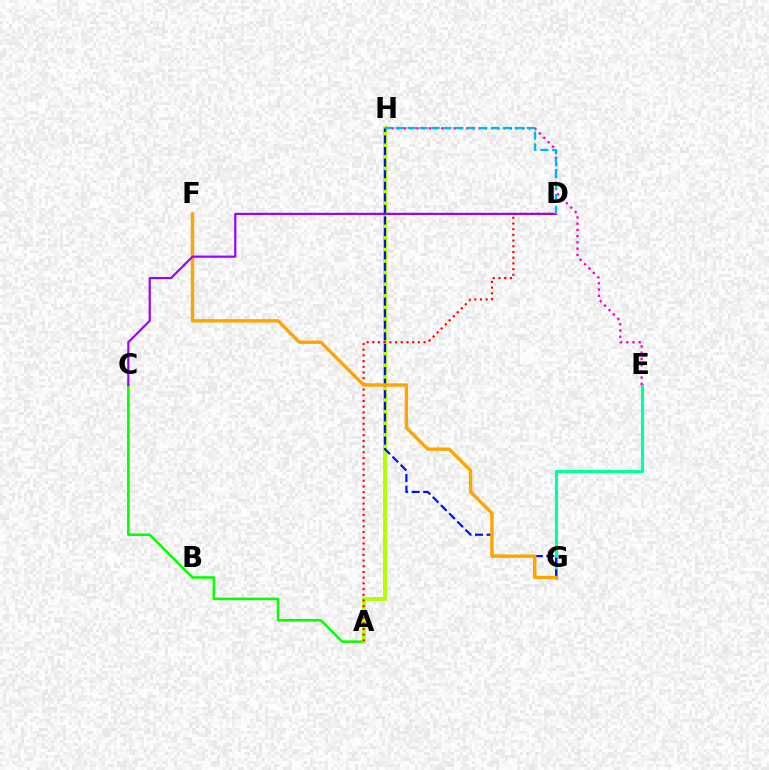{('A', 'C'): [{'color': '#08ff00', 'line_style': 'solid', 'thickness': 1.84}], ('E', 'G'): [{'color': '#00ff9d', 'line_style': 'solid', 'thickness': 2.24}], ('A', 'H'): [{'color': '#b3ff00', 'line_style': 'solid', 'thickness': 2.83}], ('G', 'H'): [{'color': '#0010ff', 'line_style': 'dashed', 'thickness': 1.57}], ('E', 'H'): [{'color': '#ff00bd', 'line_style': 'dotted', 'thickness': 1.69}], ('A', 'D'): [{'color': '#ff0000', 'line_style': 'dotted', 'thickness': 1.55}], ('F', 'G'): [{'color': '#ffa500', 'line_style': 'solid', 'thickness': 2.44}], ('C', 'D'): [{'color': '#9b00ff', 'line_style': 'solid', 'thickness': 1.56}], ('D', 'H'): [{'color': '#00b5ff', 'line_style': 'dashed', 'thickness': 1.62}]}